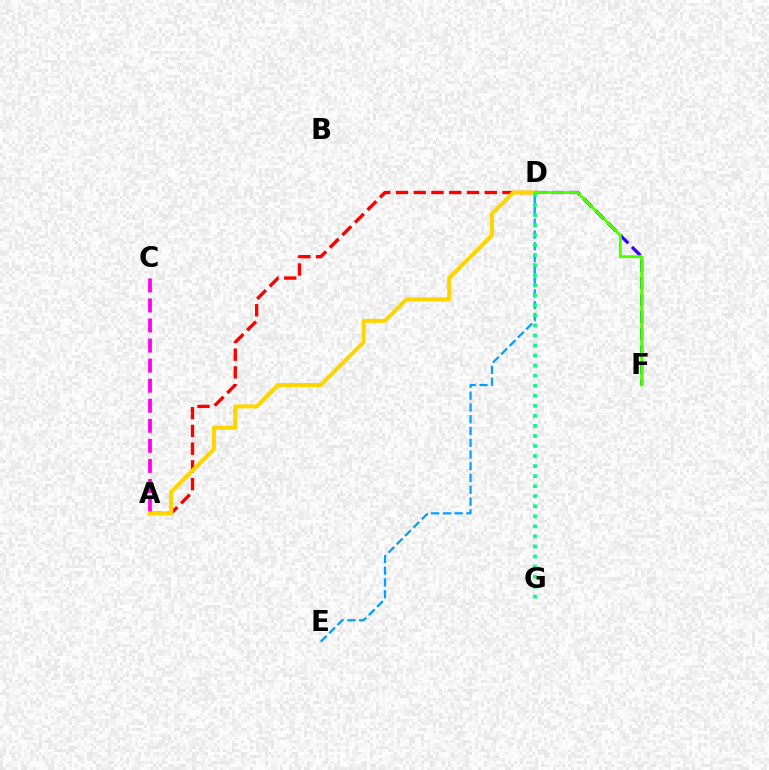{('D', 'F'): [{'color': '#3700ff', 'line_style': 'dashed', 'thickness': 2.32}, {'color': '#4fff00', 'line_style': 'solid', 'thickness': 2.06}], ('D', 'E'): [{'color': '#009eff', 'line_style': 'dashed', 'thickness': 1.6}], ('A', 'C'): [{'color': '#ff00ed', 'line_style': 'dashed', 'thickness': 2.72}], ('A', 'D'): [{'color': '#ff0000', 'line_style': 'dashed', 'thickness': 2.41}, {'color': '#ffd500', 'line_style': 'solid', 'thickness': 2.89}], ('D', 'G'): [{'color': '#00ff86', 'line_style': 'dotted', 'thickness': 2.73}]}